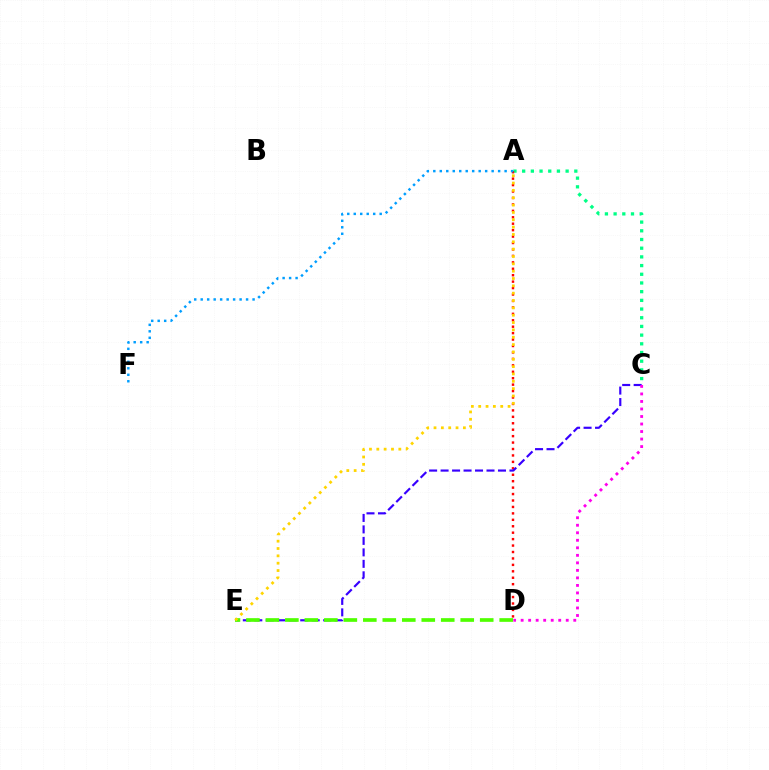{('A', 'C'): [{'color': '#00ff86', 'line_style': 'dotted', 'thickness': 2.36}], ('A', 'D'): [{'color': '#ff0000', 'line_style': 'dotted', 'thickness': 1.75}], ('A', 'F'): [{'color': '#009eff', 'line_style': 'dotted', 'thickness': 1.76}], ('C', 'E'): [{'color': '#3700ff', 'line_style': 'dashed', 'thickness': 1.56}], ('D', 'E'): [{'color': '#4fff00', 'line_style': 'dashed', 'thickness': 2.65}], ('A', 'E'): [{'color': '#ffd500', 'line_style': 'dotted', 'thickness': 1.99}], ('C', 'D'): [{'color': '#ff00ed', 'line_style': 'dotted', 'thickness': 2.04}]}